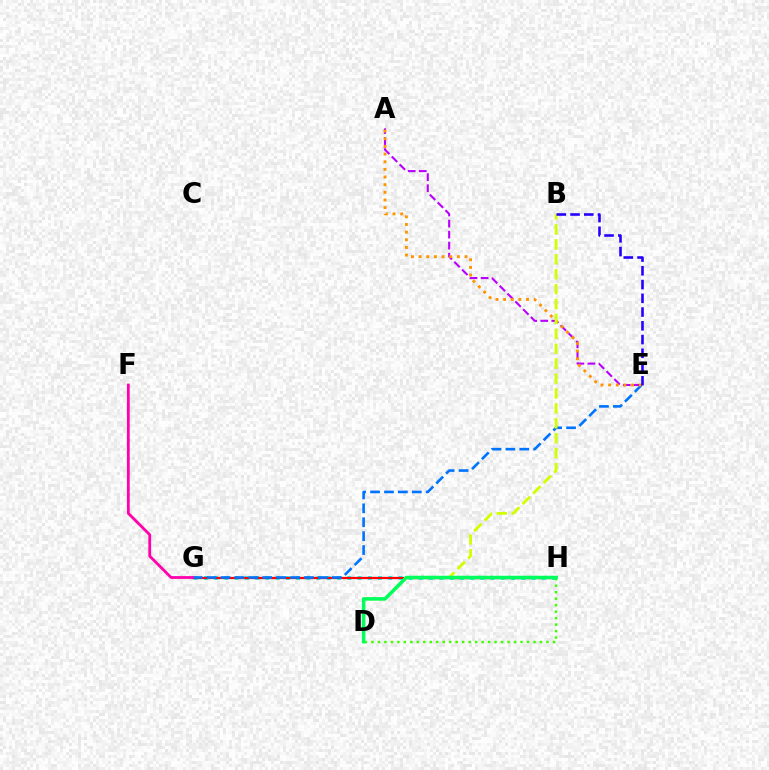{('A', 'E'): [{'color': '#b900ff', 'line_style': 'dashed', 'thickness': 1.5}, {'color': '#ff9400', 'line_style': 'dotted', 'thickness': 2.08}], ('G', 'H'): [{'color': '#00fff6', 'line_style': 'dotted', 'thickness': 2.78}, {'color': '#ff0000', 'line_style': 'solid', 'thickness': 1.63}], ('E', 'G'): [{'color': '#0074ff', 'line_style': 'dashed', 'thickness': 1.89}], ('B', 'D'): [{'color': '#d1ff00', 'line_style': 'dashed', 'thickness': 2.03}], ('D', 'H'): [{'color': '#3dff00', 'line_style': 'dotted', 'thickness': 1.76}, {'color': '#00ff5c', 'line_style': 'solid', 'thickness': 2.54}], ('B', 'E'): [{'color': '#2500ff', 'line_style': 'dashed', 'thickness': 1.87}], ('F', 'G'): [{'color': '#ff00ac', 'line_style': 'solid', 'thickness': 2.01}]}